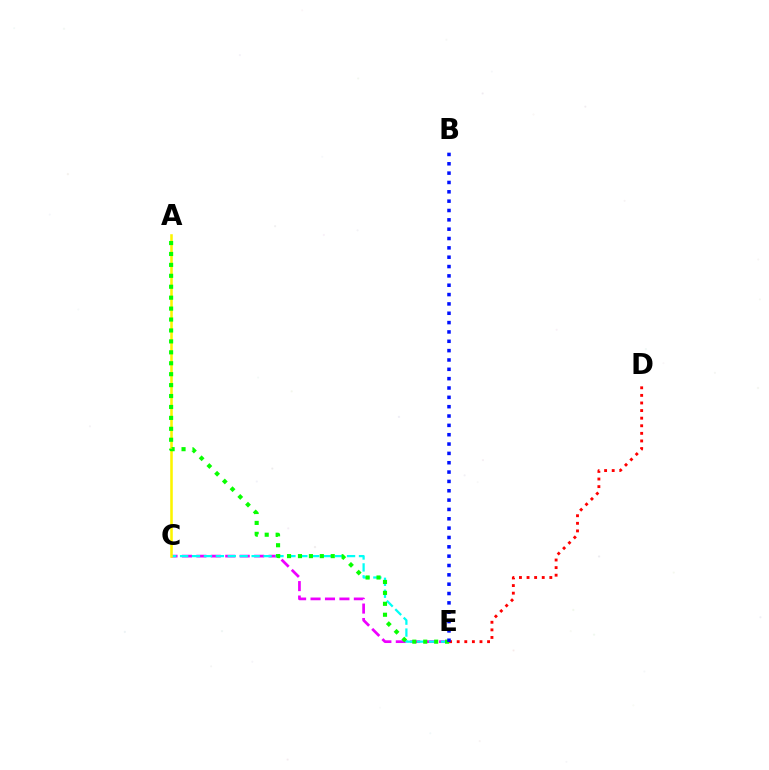{('C', 'E'): [{'color': '#ee00ff', 'line_style': 'dashed', 'thickness': 1.96}, {'color': '#00fff6', 'line_style': 'dashed', 'thickness': 1.62}], ('A', 'C'): [{'color': '#fcf500', 'line_style': 'solid', 'thickness': 1.85}], ('A', 'E'): [{'color': '#08ff00', 'line_style': 'dotted', 'thickness': 2.97}], ('D', 'E'): [{'color': '#ff0000', 'line_style': 'dotted', 'thickness': 2.06}], ('B', 'E'): [{'color': '#0010ff', 'line_style': 'dotted', 'thickness': 2.54}]}